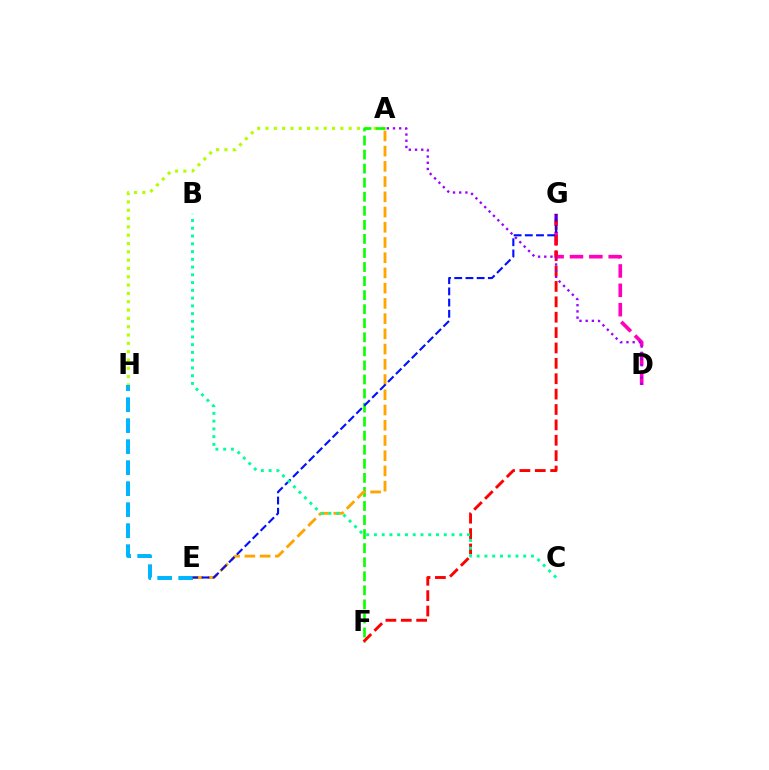{('A', 'H'): [{'color': '#b3ff00', 'line_style': 'dotted', 'thickness': 2.26}], ('E', 'H'): [{'color': '#00b5ff', 'line_style': 'dashed', 'thickness': 2.85}], ('D', 'G'): [{'color': '#ff00bd', 'line_style': 'dashed', 'thickness': 2.63}], ('A', 'F'): [{'color': '#08ff00', 'line_style': 'dashed', 'thickness': 1.91}], ('F', 'G'): [{'color': '#ff0000', 'line_style': 'dashed', 'thickness': 2.09}], ('A', 'E'): [{'color': '#ffa500', 'line_style': 'dashed', 'thickness': 2.07}], ('E', 'G'): [{'color': '#0010ff', 'line_style': 'dashed', 'thickness': 1.52}], ('A', 'D'): [{'color': '#9b00ff', 'line_style': 'dotted', 'thickness': 1.69}], ('B', 'C'): [{'color': '#00ff9d', 'line_style': 'dotted', 'thickness': 2.11}]}